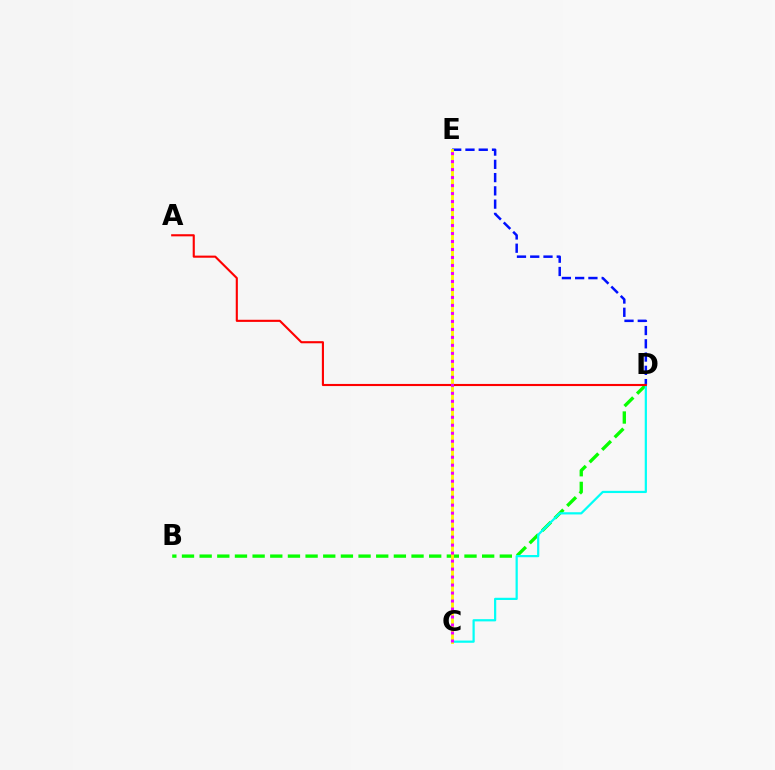{('B', 'D'): [{'color': '#08ff00', 'line_style': 'dashed', 'thickness': 2.4}], ('D', 'E'): [{'color': '#0010ff', 'line_style': 'dashed', 'thickness': 1.8}], ('C', 'D'): [{'color': '#00fff6', 'line_style': 'solid', 'thickness': 1.6}], ('A', 'D'): [{'color': '#ff0000', 'line_style': 'solid', 'thickness': 1.52}], ('C', 'E'): [{'color': '#fcf500', 'line_style': 'solid', 'thickness': 2.05}, {'color': '#ee00ff', 'line_style': 'dotted', 'thickness': 2.17}]}